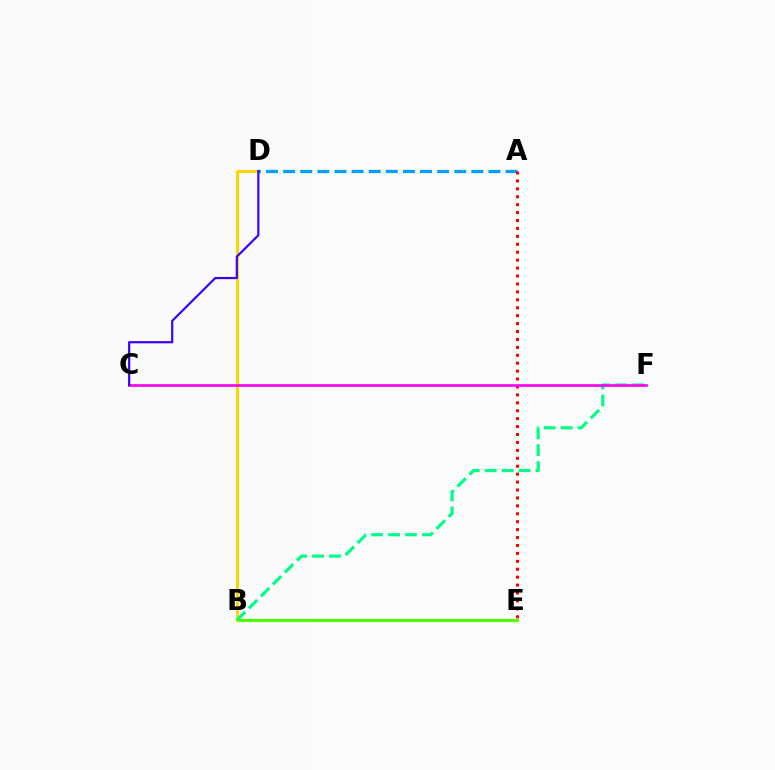{('B', 'E'): [{'color': '#4fff00', 'line_style': 'solid', 'thickness': 2.27}], ('B', 'D'): [{'color': '#ffd500', 'line_style': 'solid', 'thickness': 2.15}], ('A', 'D'): [{'color': '#009eff', 'line_style': 'dashed', 'thickness': 2.32}], ('A', 'E'): [{'color': '#ff0000', 'line_style': 'dotted', 'thickness': 2.15}], ('B', 'F'): [{'color': '#00ff86', 'line_style': 'dashed', 'thickness': 2.3}], ('C', 'F'): [{'color': '#ff00ed', 'line_style': 'solid', 'thickness': 1.92}], ('C', 'D'): [{'color': '#3700ff', 'line_style': 'solid', 'thickness': 1.58}]}